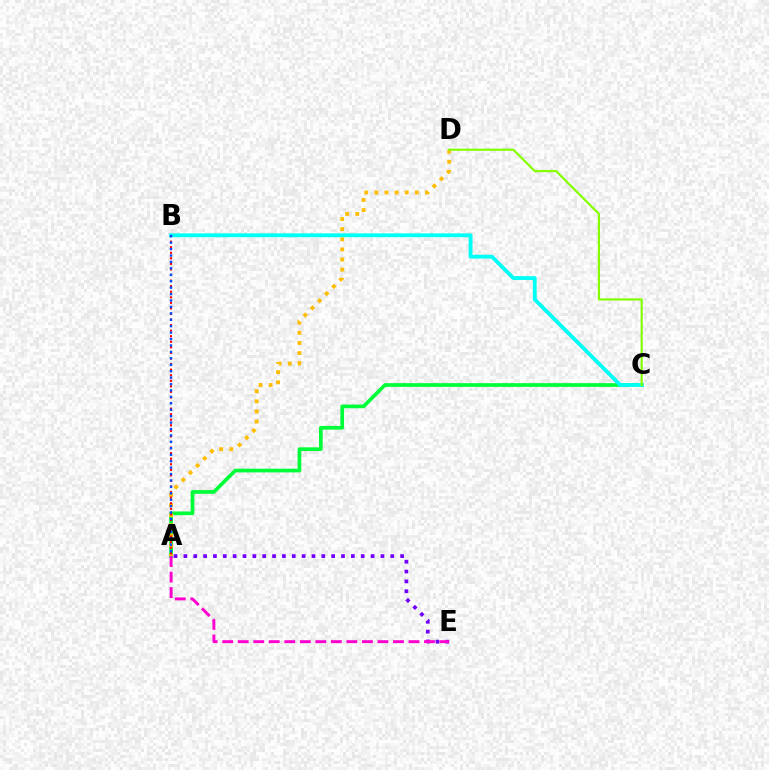{('A', 'C'): [{'color': '#00ff39', 'line_style': 'solid', 'thickness': 2.67}], ('A', 'E'): [{'color': '#7200ff', 'line_style': 'dotted', 'thickness': 2.68}, {'color': '#ff00cf', 'line_style': 'dashed', 'thickness': 2.11}], ('A', 'D'): [{'color': '#ffbd00', 'line_style': 'dotted', 'thickness': 2.75}], ('B', 'C'): [{'color': '#00fff6', 'line_style': 'solid', 'thickness': 2.75}], ('C', 'D'): [{'color': '#84ff00', 'line_style': 'solid', 'thickness': 1.56}], ('A', 'B'): [{'color': '#ff0000', 'line_style': 'dotted', 'thickness': 1.51}, {'color': '#004bff', 'line_style': 'dotted', 'thickness': 1.75}]}